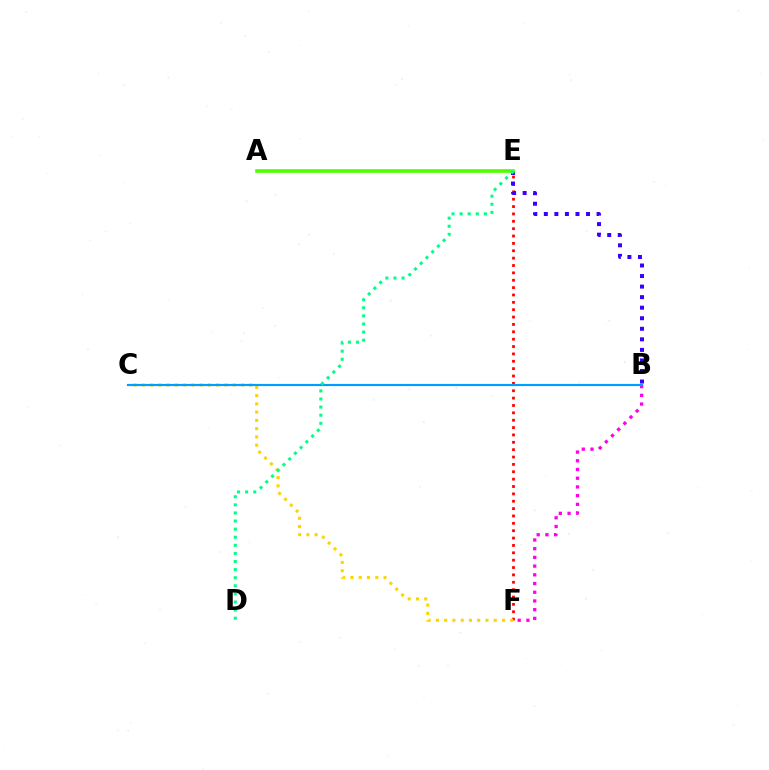{('B', 'F'): [{'color': '#ff00ed', 'line_style': 'dotted', 'thickness': 2.37}], ('E', 'F'): [{'color': '#ff0000', 'line_style': 'dotted', 'thickness': 2.0}], ('B', 'E'): [{'color': '#3700ff', 'line_style': 'dotted', 'thickness': 2.87}], ('C', 'F'): [{'color': '#ffd500', 'line_style': 'dotted', 'thickness': 2.25}], ('A', 'E'): [{'color': '#4fff00', 'line_style': 'solid', 'thickness': 2.62}], ('B', 'C'): [{'color': '#009eff', 'line_style': 'solid', 'thickness': 1.57}], ('D', 'E'): [{'color': '#00ff86', 'line_style': 'dotted', 'thickness': 2.2}]}